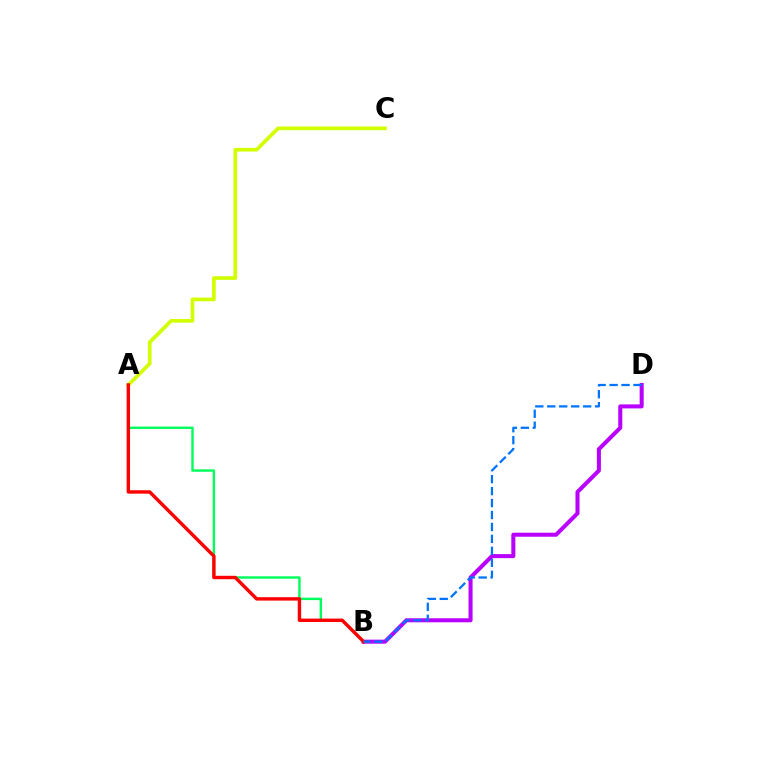{('A', 'C'): [{'color': '#d1ff00', 'line_style': 'solid', 'thickness': 2.65}], ('A', 'B'): [{'color': '#00ff5c', 'line_style': 'solid', 'thickness': 1.73}, {'color': '#ff0000', 'line_style': 'solid', 'thickness': 2.46}], ('B', 'D'): [{'color': '#b900ff', 'line_style': 'solid', 'thickness': 2.91}, {'color': '#0074ff', 'line_style': 'dashed', 'thickness': 1.62}]}